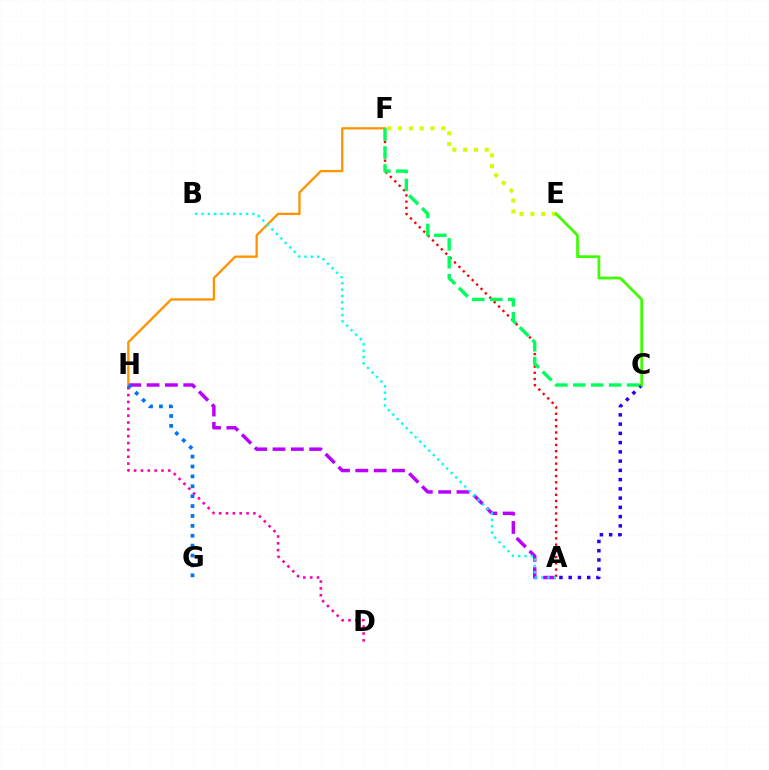{('A', 'H'): [{'color': '#b900ff', 'line_style': 'dashed', 'thickness': 2.49}], ('A', 'C'): [{'color': '#2500ff', 'line_style': 'dotted', 'thickness': 2.51}], ('D', 'H'): [{'color': '#ff00ac', 'line_style': 'dotted', 'thickness': 1.86}], ('A', 'F'): [{'color': '#ff0000', 'line_style': 'dotted', 'thickness': 1.69}], ('F', 'H'): [{'color': '#ff9400', 'line_style': 'solid', 'thickness': 1.67}], ('E', 'F'): [{'color': '#d1ff00', 'line_style': 'dotted', 'thickness': 2.94}], ('A', 'B'): [{'color': '#00fff6', 'line_style': 'dotted', 'thickness': 1.73}], ('C', 'E'): [{'color': '#3dff00', 'line_style': 'solid', 'thickness': 1.96}], ('C', 'F'): [{'color': '#00ff5c', 'line_style': 'dashed', 'thickness': 2.44}], ('G', 'H'): [{'color': '#0074ff', 'line_style': 'dotted', 'thickness': 2.69}]}